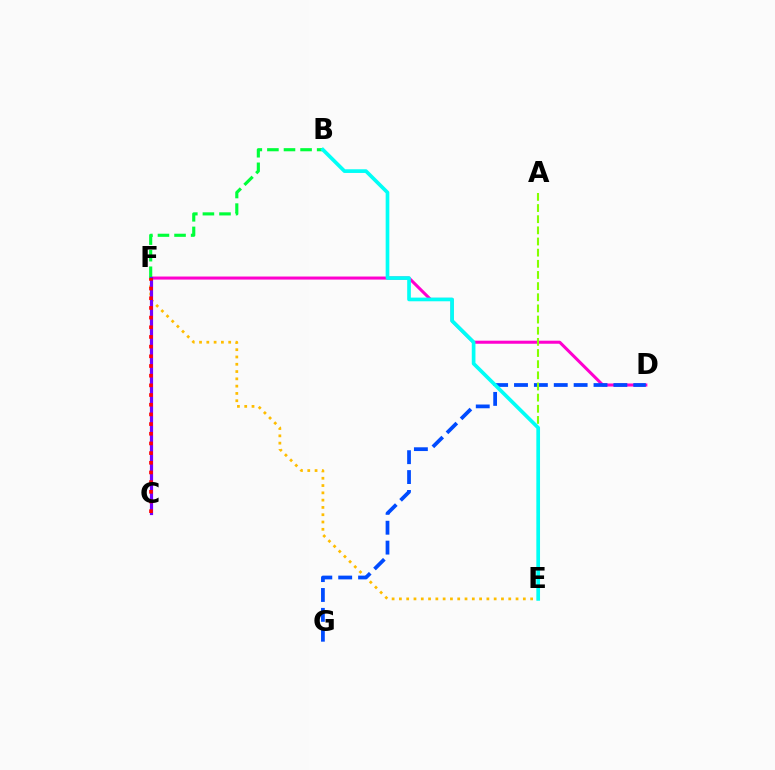{('D', 'F'): [{'color': '#ff00cf', 'line_style': 'solid', 'thickness': 2.2}], ('B', 'F'): [{'color': '#00ff39', 'line_style': 'dashed', 'thickness': 2.25}], ('E', 'F'): [{'color': '#ffbd00', 'line_style': 'dotted', 'thickness': 1.98}], ('D', 'G'): [{'color': '#004bff', 'line_style': 'dashed', 'thickness': 2.7}], ('A', 'E'): [{'color': '#84ff00', 'line_style': 'dashed', 'thickness': 1.51}], ('C', 'F'): [{'color': '#7200ff', 'line_style': 'solid', 'thickness': 2.29}, {'color': '#ff0000', 'line_style': 'dotted', 'thickness': 2.63}], ('B', 'E'): [{'color': '#00fff6', 'line_style': 'solid', 'thickness': 2.64}]}